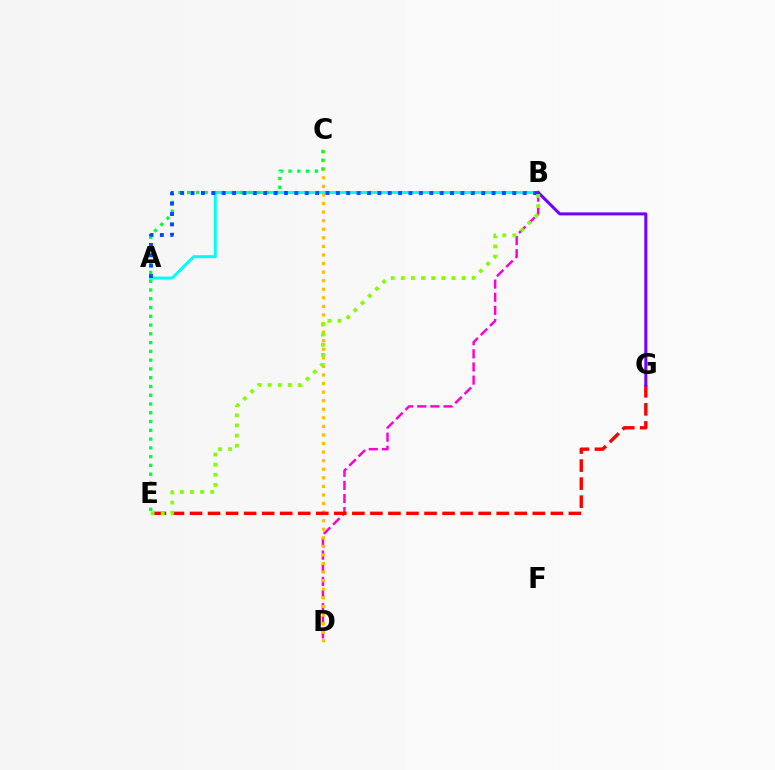{('A', 'B'): [{'color': '#00fff6', 'line_style': 'solid', 'thickness': 2.17}, {'color': '#004bff', 'line_style': 'dotted', 'thickness': 2.82}], ('B', 'D'): [{'color': '#ff00cf', 'line_style': 'dashed', 'thickness': 1.78}], ('C', 'D'): [{'color': '#ffbd00', 'line_style': 'dotted', 'thickness': 2.33}], ('E', 'G'): [{'color': '#ff0000', 'line_style': 'dashed', 'thickness': 2.45}], ('C', 'E'): [{'color': '#00ff39', 'line_style': 'dotted', 'thickness': 2.38}], ('B', 'G'): [{'color': '#7200ff', 'line_style': 'solid', 'thickness': 2.18}], ('B', 'E'): [{'color': '#84ff00', 'line_style': 'dotted', 'thickness': 2.75}]}